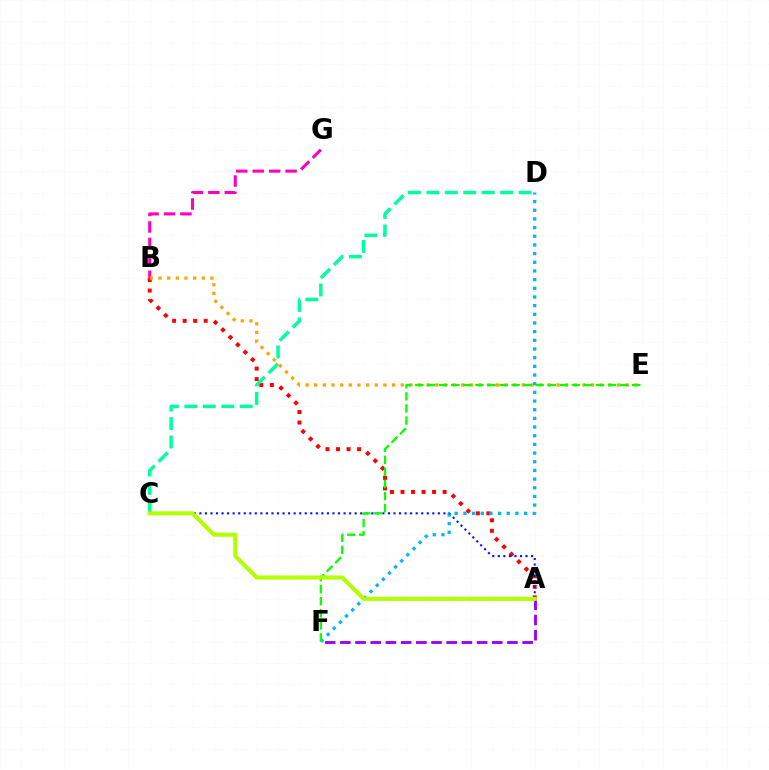{('A', 'B'): [{'color': '#ff0000', 'line_style': 'dotted', 'thickness': 2.86}], ('C', 'D'): [{'color': '#00ff9d', 'line_style': 'dashed', 'thickness': 2.51}], ('B', 'G'): [{'color': '#ff00bd', 'line_style': 'dashed', 'thickness': 2.23}], ('B', 'E'): [{'color': '#ffa500', 'line_style': 'dotted', 'thickness': 2.35}], ('A', 'C'): [{'color': '#0010ff', 'line_style': 'dotted', 'thickness': 1.51}, {'color': '#b3ff00', 'line_style': 'solid', 'thickness': 2.94}], ('A', 'F'): [{'color': '#9b00ff', 'line_style': 'dashed', 'thickness': 2.06}], ('D', 'F'): [{'color': '#00b5ff', 'line_style': 'dotted', 'thickness': 2.36}], ('E', 'F'): [{'color': '#08ff00', 'line_style': 'dashed', 'thickness': 1.64}]}